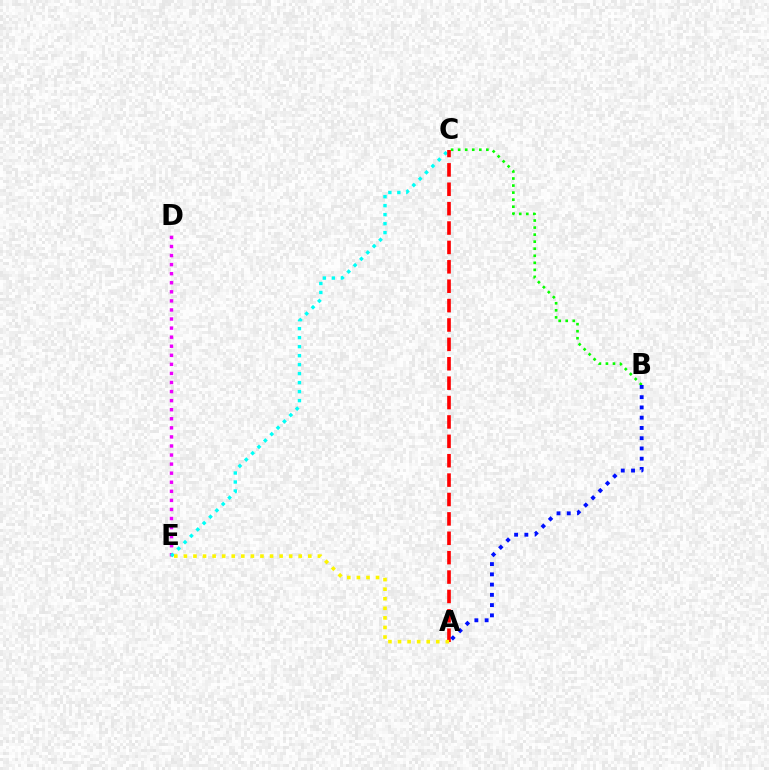{('D', 'E'): [{'color': '#ee00ff', 'line_style': 'dotted', 'thickness': 2.46}], ('C', 'E'): [{'color': '#00fff6', 'line_style': 'dotted', 'thickness': 2.44}], ('B', 'C'): [{'color': '#08ff00', 'line_style': 'dotted', 'thickness': 1.91}], ('A', 'C'): [{'color': '#ff0000', 'line_style': 'dashed', 'thickness': 2.63}], ('A', 'B'): [{'color': '#0010ff', 'line_style': 'dotted', 'thickness': 2.79}], ('A', 'E'): [{'color': '#fcf500', 'line_style': 'dotted', 'thickness': 2.6}]}